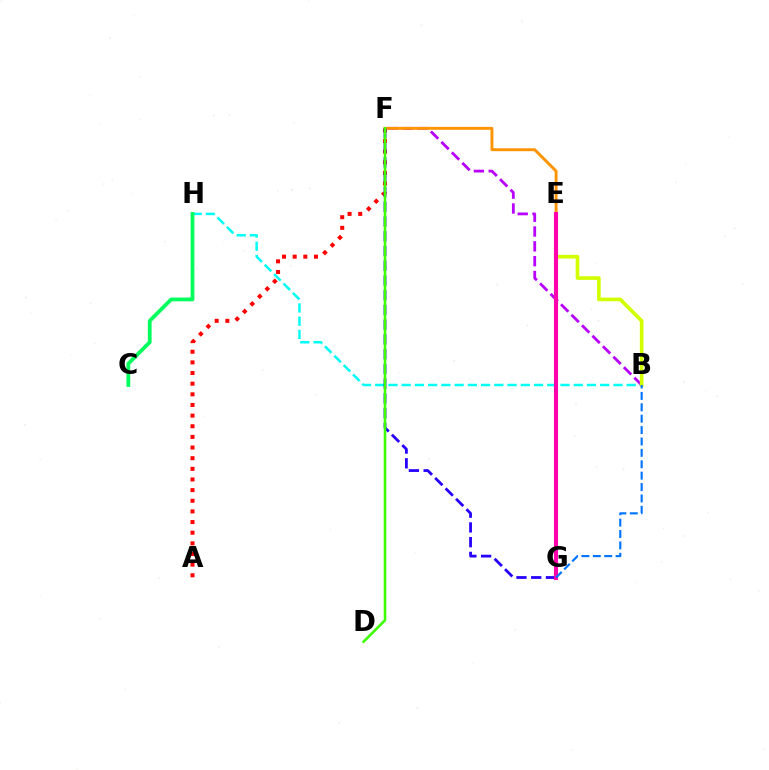{('B', 'H'): [{'color': '#00fff6', 'line_style': 'dashed', 'thickness': 1.8}], ('B', 'F'): [{'color': '#b900ff', 'line_style': 'dashed', 'thickness': 2.01}], ('A', 'F'): [{'color': '#ff0000', 'line_style': 'dotted', 'thickness': 2.89}], ('B', 'E'): [{'color': '#d1ff00', 'line_style': 'solid', 'thickness': 2.63}], ('E', 'F'): [{'color': '#ff9400', 'line_style': 'solid', 'thickness': 2.1}], ('F', 'G'): [{'color': '#2500ff', 'line_style': 'dashed', 'thickness': 2.0}], ('D', 'F'): [{'color': '#3dff00', 'line_style': 'solid', 'thickness': 1.86}], ('E', 'G'): [{'color': '#ff00ac', 'line_style': 'solid', 'thickness': 2.96}], ('B', 'G'): [{'color': '#0074ff', 'line_style': 'dashed', 'thickness': 1.55}], ('C', 'H'): [{'color': '#00ff5c', 'line_style': 'solid', 'thickness': 2.71}]}